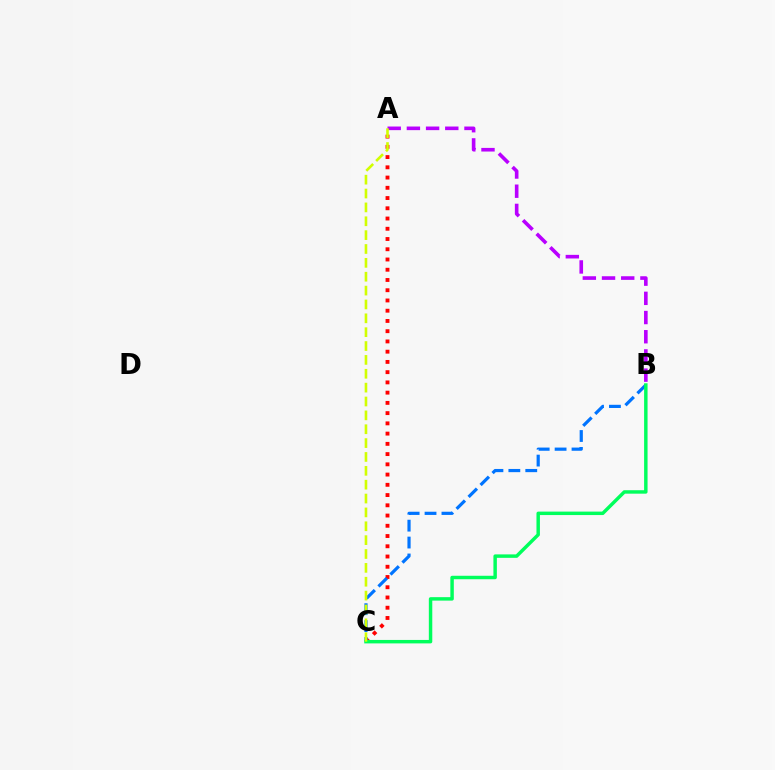{('A', 'B'): [{'color': '#b900ff', 'line_style': 'dashed', 'thickness': 2.61}], ('A', 'C'): [{'color': '#ff0000', 'line_style': 'dotted', 'thickness': 2.78}, {'color': '#d1ff00', 'line_style': 'dashed', 'thickness': 1.88}], ('B', 'C'): [{'color': '#0074ff', 'line_style': 'dashed', 'thickness': 2.3}, {'color': '#00ff5c', 'line_style': 'solid', 'thickness': 2.49}]}